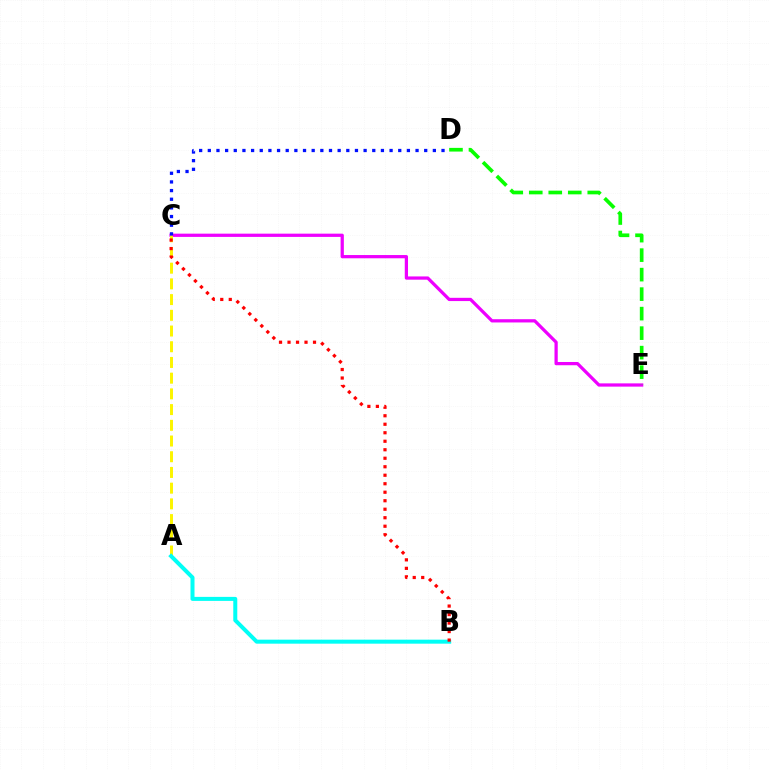{('C', 'E'): [{'color': '#ee00ff', 'line_style': 'solid', 'thickness': 2.34}], ('A', 'C'): [{'color': '#fcf500', 'line_style': 'dashed', 'thickness': 2.13}], ('C', 'D'): [{'color': '#0010ff', 'line_style': 'dotted', 'thickness': 2.35}], ('A', 'B'): [{'color': '#00fff6', 'line_style': 'solid', 'thickness': 2.89}], ('D', 'E'): [{'color': '#08ff00', 'line_style': 'dashed', 'thickness': 2.65}], ('B', 'C'): [{'color': '#ff0000', 'line_style': 'dotted', 'thickness': 2.31}]}